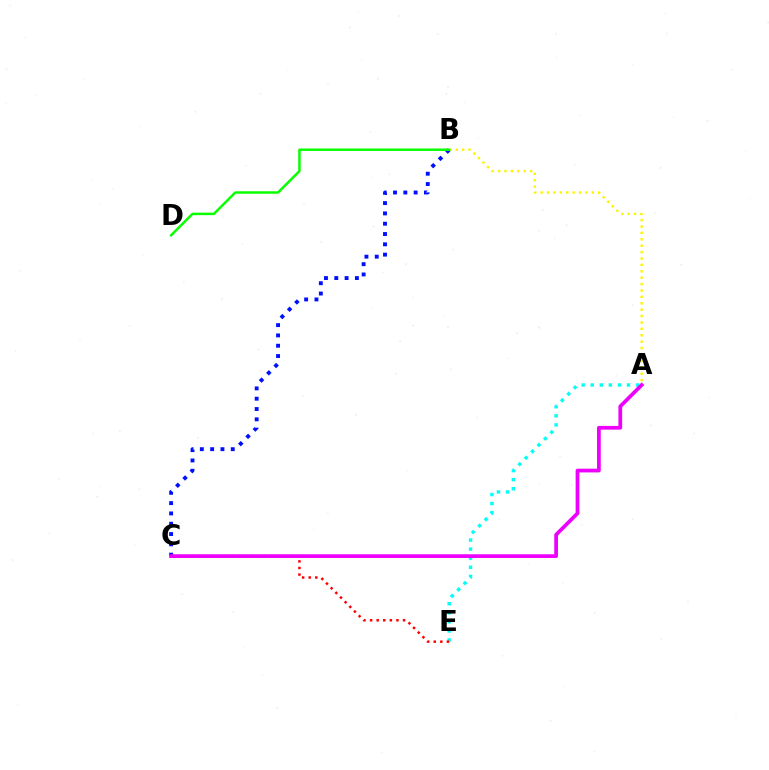{('A', 'E'): [{'color': '#00fff6', 'line_style': 'dotted', 'thickness': 2.46}], ('C', 'E'): [{'color': '#ff0000', 'line_style': 'dotted', 'thickness': 1.79}], ('B', 'C'): [{'color': '#0010ff', 'line_style': 'dotted', 'thickness': 2.8}], ('A', 'B'): [{'color': '#fcf500', 'line_style': 'dotted', 'thickness': 1.74}], ('A', 'C'): [{'color': '#ee00ff', 'line_style': 'solid', 'thickness': 2.69}], ('B', 'D'): [{'color': '#08ff00', 'line_style': 'solid', 'thickness': 1.78}]}